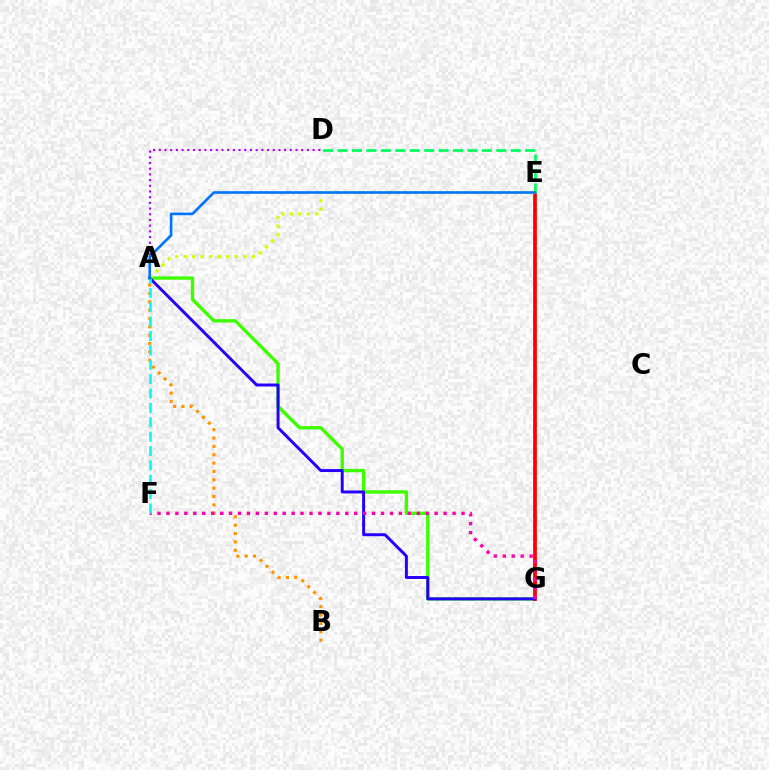{('A', 'B'): [{'color': '#ff9400', 'line_style': 'dotted', 'thickness': 2.27}], ('A', 'G'): [{'color': '#3dff00', 'line_style': 'solid', 'thickness': 2.42}, {'color': '#2500ff', 'line_style': 'solid', 'thickness': 2.12}], ('E', 'G'): [{'color': '#ff0000', 'line_style': 'solid', 'thickness': 2.71}], ('A', 'E'): [{'color': '#d1ff00', 'line_style': 'dotted', 'thickness': 2.32}, {'color': '#0074ff', 'line_style': 'solid', 'thickness': 1.89}], ('F', 'G'): [{'color': '#ff00ac', 'line_style': 'dotted', 'thickness': 2.43}], ('A', 'D'): [{'color': '#b900ff', 'line_style': 'dotted', 'thickness': 1.55}], ('D', 'E'): [{'color': '#00ff5c', 'line_style': 'dashed', 'thickness': 1.96}], ('A', 'F'): [{'color': '#00fff6', 'line_style': 'dashed', 'thickness': 1.95}]}